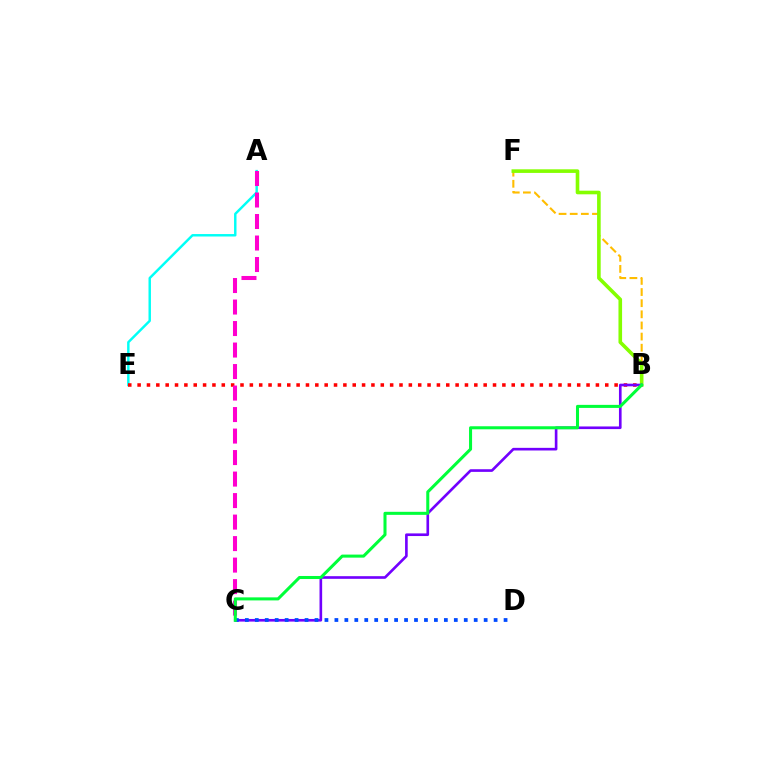{('B', 'F'): [{'color': '#ffbd00', 'line_style': 'dashed', 'thickness': 1.51}, {'color': '#84ff00', 'line_style': 'solid', 'thickness': 2.6}], ('A', 'E'): [{'color': '#00fff6', 'line_style': 'solid', 'thickness': 1.76}], ('B', 'E'): [{'color': '#ff0000', 'line_style': 'dotted', 'thickness': 2.54}], ('A', 'C'): [{'color': '#ff00cf', 'line_style': 'dashed', 'thickness': 2.92}], ('B', 'C'): [{'color': '#7200ff', 'line_style': 'solid', 'thickness': 1.9}, {'color': '#00ff39', 'line_style': 'solid', 'thickness': 2.19}], ('C', 'D'): [{'color': '#004bff', 'line_style': 'dotted', 'thickness': 2.7}]}